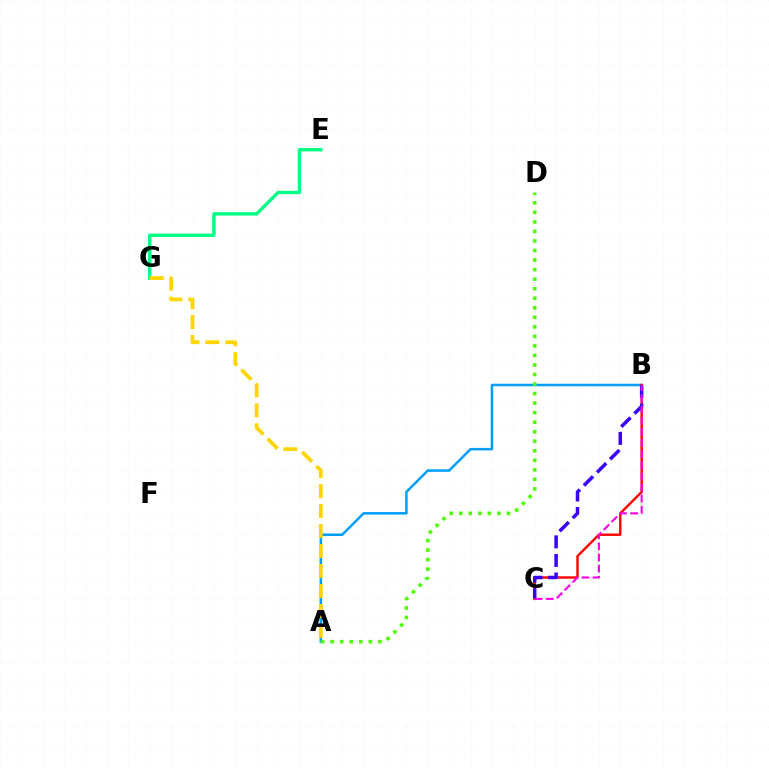{('A', 'B'): [{'color': '#009eff', 'line_style': 'solid', 'thickness': 1.81}], ('E', 'G'): [{'color': '#00ff86', 'line_style': 'solid', 'thickness': 2.42}], ('A', 'G'): [{'color': '#ffd500', 'line_style': 'dashed', 'thickness': 2.71}], ('B', 'C'): [{'color': '#ff0000', 'line_style': 'solid', 'thickness': 1.73}, {'color': '#3700ff', 'line_style': 'dashed', 'thickness': 2.52}, {'color': '#ff00ed', 'line_style': 'dashed', 'thickness': 1.51}], ('A', 'D'): [{'color': '#4fff00', 'line_style': 'dotted', 'thickness': 2.59}]}